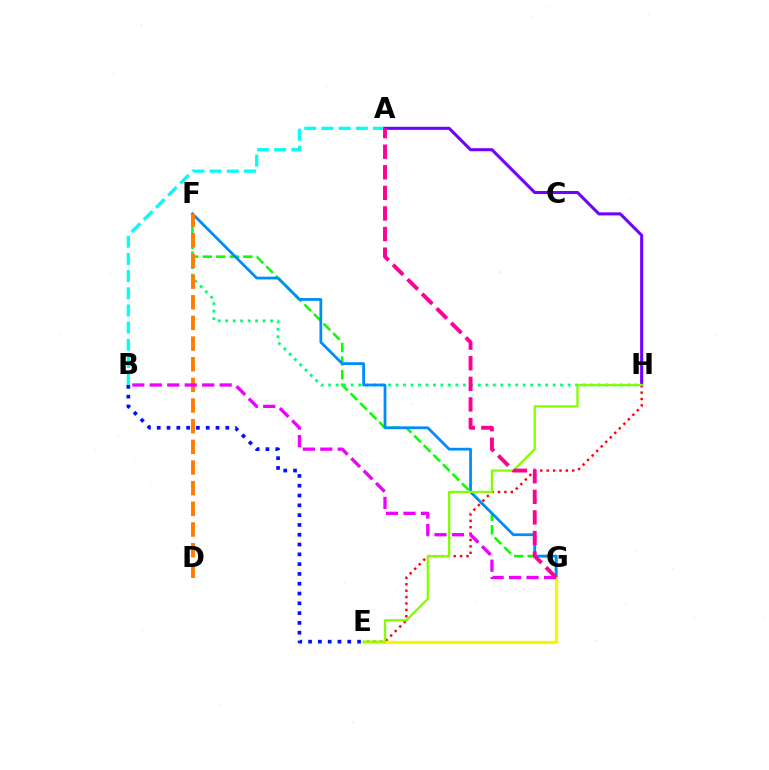{('F', 'G'): [{'color': '#08ff00', 'line_style': 'dashed', 'thickness': 1.84}, {'color': '#008cff', 'line_style': 'solid', 'thickness': 2.0}], ('E', 'H'): [{'color': '#ff0000', 'line_style': 'dotted', 'thickness': 1.74}, {'color': '#84ff00', 'line_style': 'solid', 'thickness': 1.65}], ('B', 'E'): [{'color': '#0010ff', 'line_style': 'dotted', 'thickness': 2.66}], ('F', 'H'): [{'color': '#00ff74', 'line_style': 'dotted', 'thickness': 2.03}], ('E', 'G'): [{'color': '#fcf500', 'line_style': 'solid', 'thickness': 2.31}], ('A', 'B'): [{'color': '#00fff6', 'line_style': 'dashed', 'thickness': 2.33}], ('D', 'F'): [{'color': '#ff7c00', 'line_style': 'dashed', 'thickness': 2.81}], ('A', 'H'): [{'color': '#7200ff', 'line_style': 'solid', 'thickness': 2.2}], ('B', 'G'): [{'color': '#ee00ff', 'line_style': 'dashed', 'thickness': 2.37}], ('A', 'G'): [{'color': '#ff0094', 'line_style': 'dashed', 'thickness': 2.8}]}